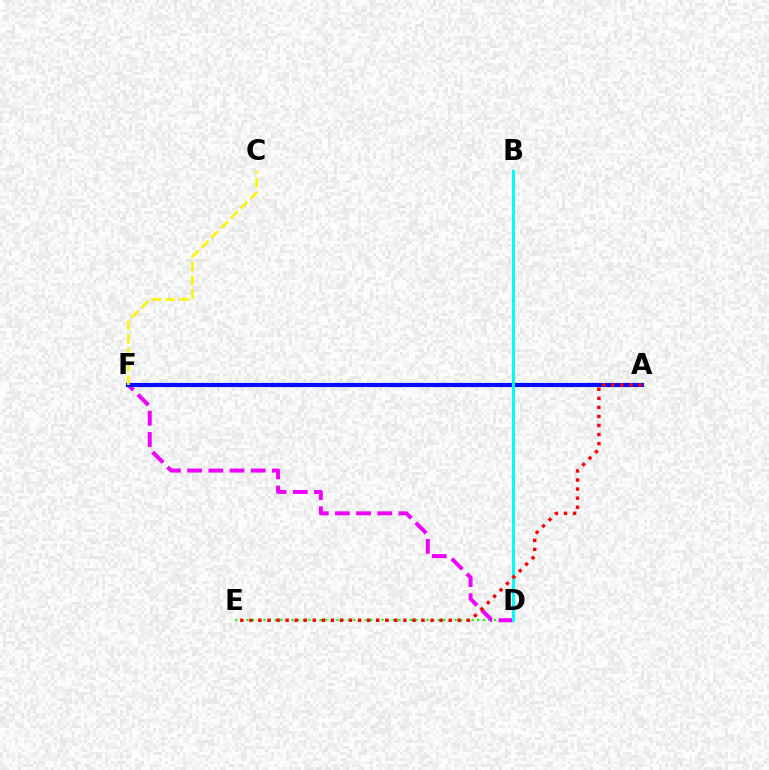{('D', 'E'): [{'color': '#08ff00', 'line_style': 'dotted', 'thickness': 1.53}], ('D', 'F'): [{'color': '#ee00ff', 'line_style': 'dashed', 'thickness': 2.88}], ('A', 'F'): [{'color': '#0010ff', 'line_style': 'solid', 'thickness': 2.99}], ('B', 'D'): [{'color': '#00fff6', 'line_style': 'solid', 'thickness': 2.17}], ('C', 'F'): [{'color': '#fcf500', 'line_style': 'dashed', 'thickness': 1.87}], ('A', 'E'): [{'color': '#ff0000', 'line_style': 'dotted', 'thickness': 2.46}]}